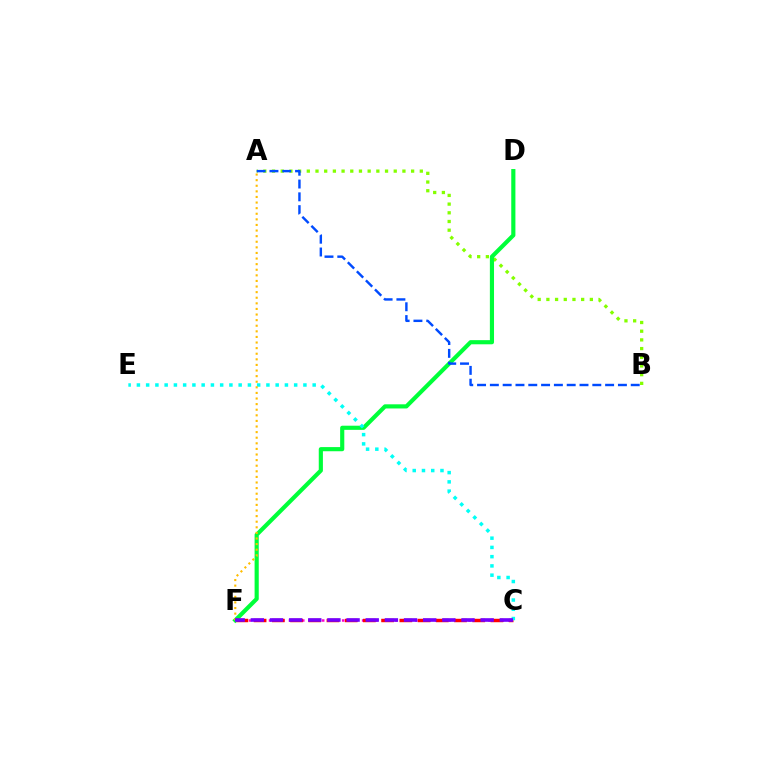{('C', 'F'): [{'color': '#ff00cf', 'line_style': 'dotted', 'thickness': 1.81}, {'color': '#ff0000', 'line_style': 'dashed', 'thickness': 2.48}, {'color': '#7200ff', 'line_style': 'dashed', 'thickness': 2.6}], ('A', 'B'): [{'color': '#84ff00', 'line_style': 'dotted', 'thickness': 2.36}, {'color': '#004bff', 'line_style': 'dashed', 'thickness': 1.74}], ('D', 'F'): [{'color': '#00ff39', 'line_style': 'solid', 'thickness': 2.99}], ('C', 'E'): [{'color': '#00fff6', 'line_style': 'dotted', 'thickness': 2.51}], ('A', 'F'): [{'color': '#ffbd00', 'line_style': 'dotted', 'thickness': 1.52}]}